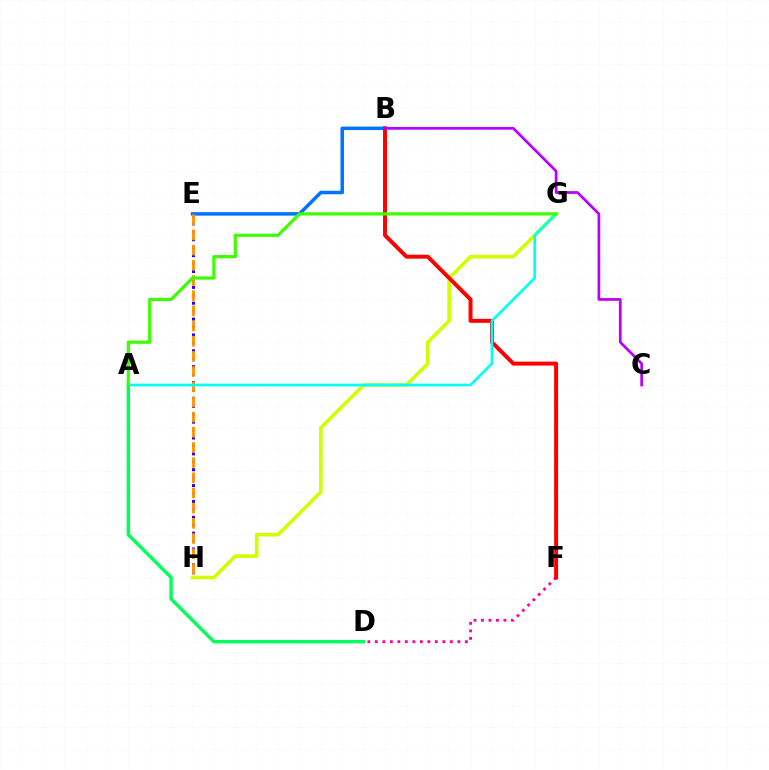{('G', 'H'): [{'color': '#d1ff00', 'line_style': 'solid', 'thickness': 2.59}], ('E', 'H'): [{'color': '#2500ff', 'line_style': 'dotted', 'thickness': 2.15}, {'color': '#ff9400', 'line_style': 'dashed', 'thickness': 2.06}], ('B', 'E'): [{'color': '#0074ff', 'line_style': 'solid', 'thickness': 2.52}], ('D', 'F'): [{'color': '#ff00ac', 'line_style': 'dotted', 'thickness': 2.04}], ('B', 'F'): [{'color': '#ff0000', 'line_style': 'solid', 'thickness': 2.85}], ('A', 'D'): [{'color': '#00ff5c', 'line_style': 'solid', 'thickness': 2.44}], ('A', 'G'): [{'color': '#00fff6', 'line_style': 'solid', 'thickness': 1.93}, {'color': '#3dff00', 'line_style': 'solid', 'thickness': 2.31}], ('B', 'C'): [{'color': '#b900ff', 'line_style': 'solid', 'thickness': 1.97}]}